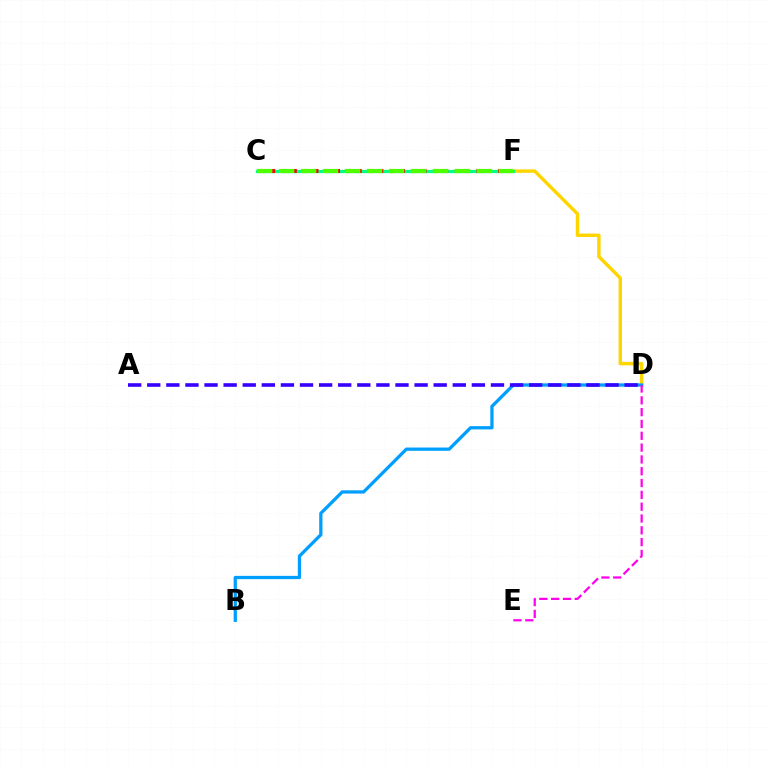{('D', 'F'): [{'color': '#ffd500', 'line_style': 'solid', 'thickness': 2.47}], ('B', 'D'): [{'color': '#009eff', 'line_style': 'solid', 'thickness': 2.35}], ('C', 'F'): [{'color': '#00ff86', 'line_style': 'solid', 'thickness': 2.35}, {'color': '#ff0000', 'line_style': 'dotted', 'thickness': 2.94}, {'color': '#4fff00', 'line_style': 'dashed', 'thickness': 2.99}], ('A', 'D'): [{'color': '#3700ff', 'line_style': 'dashed', 'thickness': 2.59}], ('D', 'E'): [{'color': '#ff00ed', 'line_style': 'dashed', 'thickness': 1.61}]}